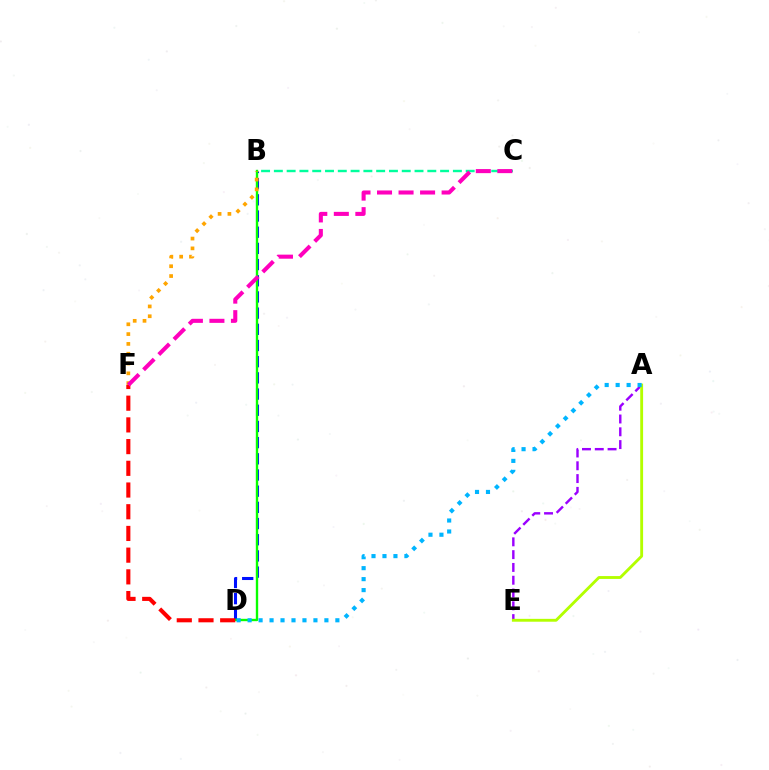{('B', 'D'): [{'color': '#0010ff', 'line_style': 'dashed', 'thickness': 2.2}, {'color': '#08ff00', 'line_style': 'solid', 'thickness': 1.7}], ('A', 'E'): [{'color': '#9b00ff', 'line_style': 'dashed', 'thickness': 1.74}, {'color': '#b3ff00', 'line_style': 'solid', 'thickness': 2.06}], ('B', 'C'): [{'color': '#00ff9d', 'line_style': 'dashed', 'thickness': 1.74}], ('D', 'F'): [{'color': '#ff0000', 'line_style': 'dashed', 'thickness': 2.95}], ('B', 'F'): [{'color': '#ffa500', 'line_style': 'dotted', 'thickness': 2.67}], ('C', 'F'): [{'color': '#ff00bd', 'line_style': 'dashed', 'thickness': 2.92}], ('A', 'D'): [{'color': '#00b5ff', 'line_style': 'dotted', 'thickness': 2.98}]}